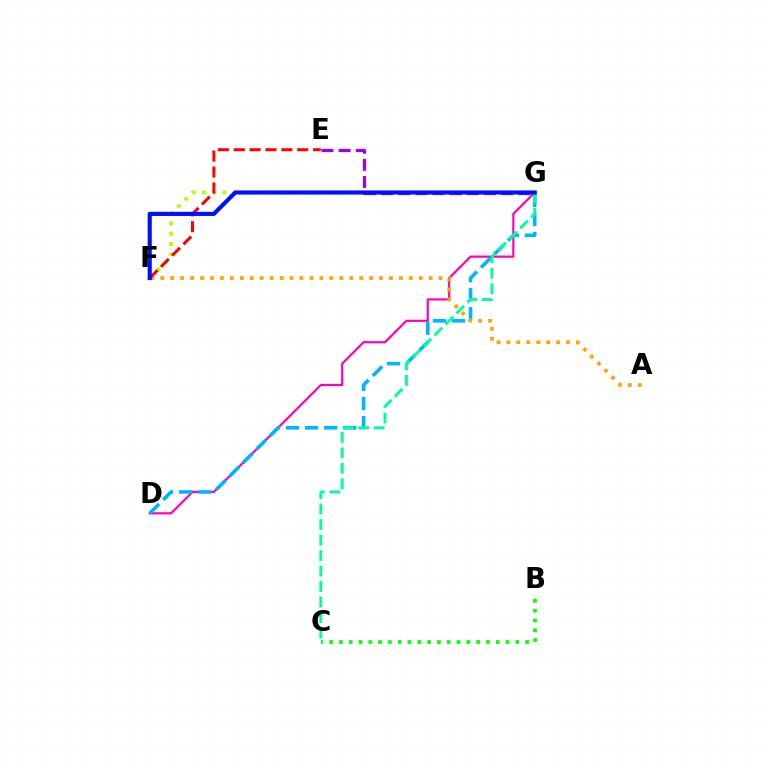{('D', 'G'): [{'color': '#ff00bd', 'line_style': 'solid', 'thickness': 1.59}, {'color': '#00b5ff', 'line_style': 'dashed', 'thickness': 2.59}], ('B', 'C'): [{'color': '#08ff00', 'line_style': 'dotted', 'thickness': 2.66}], ('F', 'G'): [{'color': '#b3ff00', 'line_style': 'dotted', 'thickness': 2.79}, {'color': '#0010ff', 'line_style': 'solid', 'thickness': 2.98}], ('A', 'F'): [{'color': '#ffa500', 'line_style': 'dotted', 'thickness': 2.7}], ('E', 'F'): [{'color': '#ff0000', 'line_style': 'dashed', 'thickness': 2.16}], ('C', 'G'): [{'color': '#00ff9d', 'line_style': 'dashed', 'thickness': 2.11}], ('E', 'G'): [{'color': '#9b00ff', 'line_style': 'dashed', 'thickness': 2.33}]}